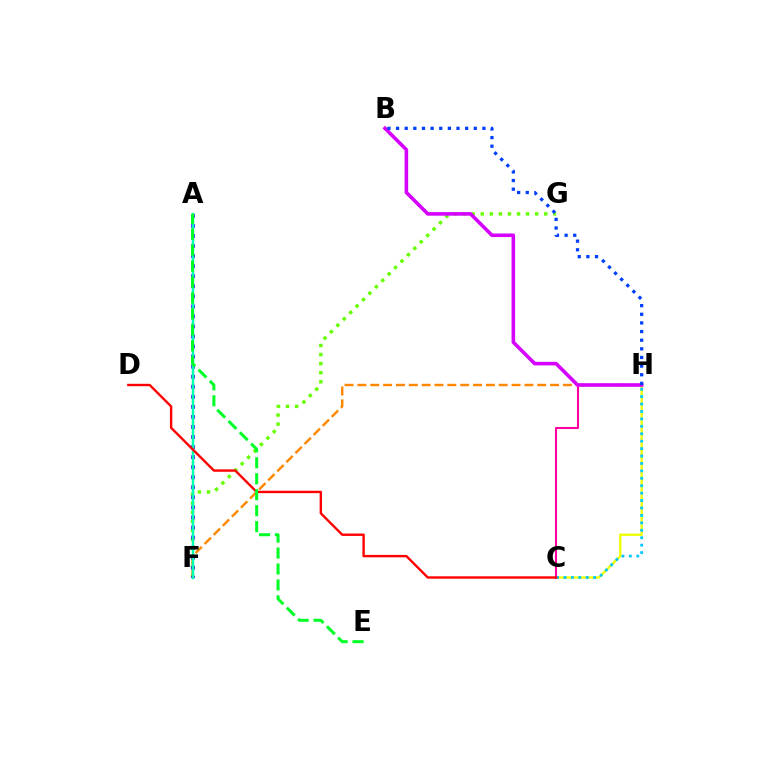{('F', 'G'): [{'color': '#66ff00', 'line_style': 'dotted', 'thickness': 2.47}], ('F', 'H'): [{'color': '#ff8800', 'line_style': 'dashed', 'thickness': 1.74}], ('C', 'H'): [{'color': '#eeff00', 'line_style': 'solid', 'thickness': 1.68}, {'color': '#ff00a0', 'line_style': 'solid', 'thickness': 1.51}, {'color': '#00c7ff', 'line_style': 'dotted', 'thickness': 2.02}], ('B', 'H'): [{'color': '#d600ff', 'line_style': 'solid', 'thickness': 2.58}, {'color': '#003fff', 'line_style': 'dotted', 'thickness': 2.35}], ('A', 'F'): [{'color': '#4f00ff', 'line_style': 'dotted', 'thickness': 2.73}, {'color': '#00ffaf', 'line_style': 'solid', 'thickness': 1.79}], ('C', 'D'): [{'color': '#ff0000', 'line_style': 'solid', 'thickness': 1.72}], ('A', 'E'): [{'color': '#00ff27', 'line_style': 'dashed', 'thickness': 2.17}]}